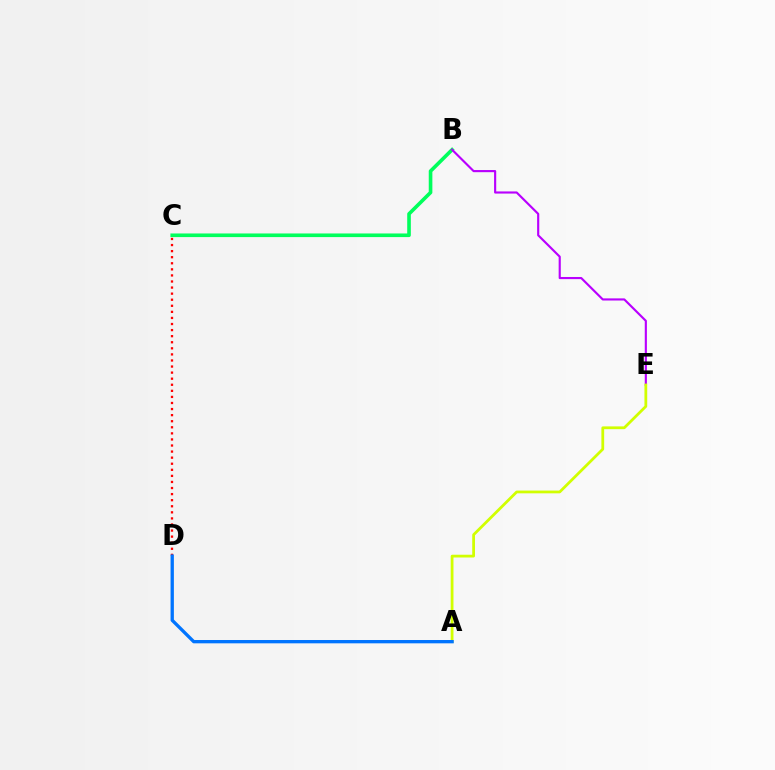{('B', 'C'): [{'color': '#00ff5c', 'line_style': 'solid', 'thickness': 2.61}], ('C', 'D'): [{'color': '#ff0000', 'line_style': 'dotted', 'thickness': 1.65}], ('B', 'E'): [{'color': '#b900ff', 'line_style': 'solid', 'thickness': 1.54}], ('A', 'E'): [{'color': '#d1ff00', 'line_style': 'solid', 'thickness': 2.0}], ('A', 'D'): [{'color': '#0074ff', 'line_style': 'solid', 'thickness': 2.38}]}